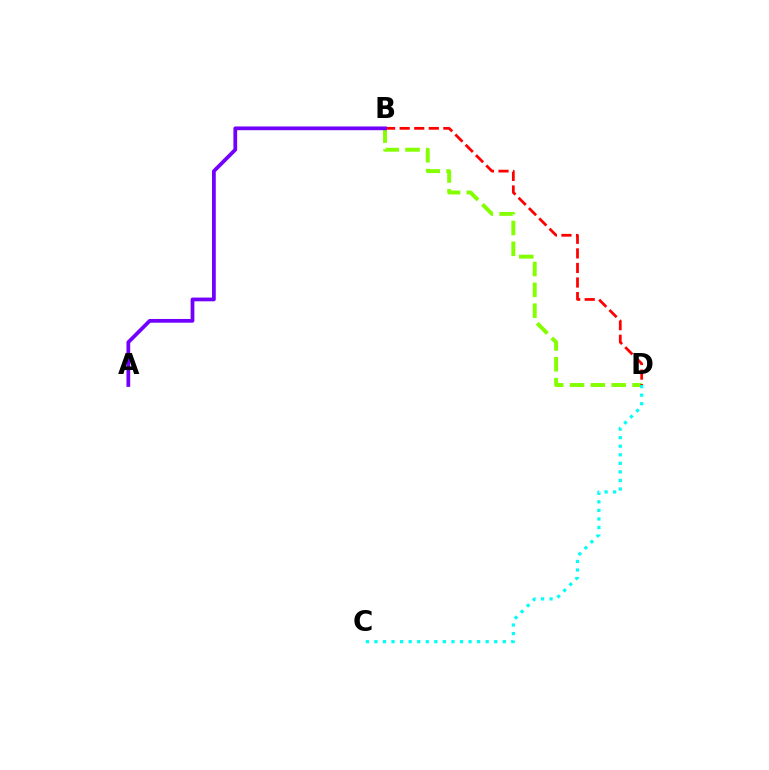{('B', 'D'): [{'color': '#84ff00', 'line_style': 'dashed', 'thickness': 2.83}, {'color': '#ff0000', 'line_style': 'dashed', 'thickness': 1.98}], ('A', 'B'): [{'color': '#7200ff', 'line_style': 'solid', 'thickness': 2.69}], ('C', 'D'): [{'color': '#00fff6', 'line_style': 'dotted', 'thickness': 2.33}]}